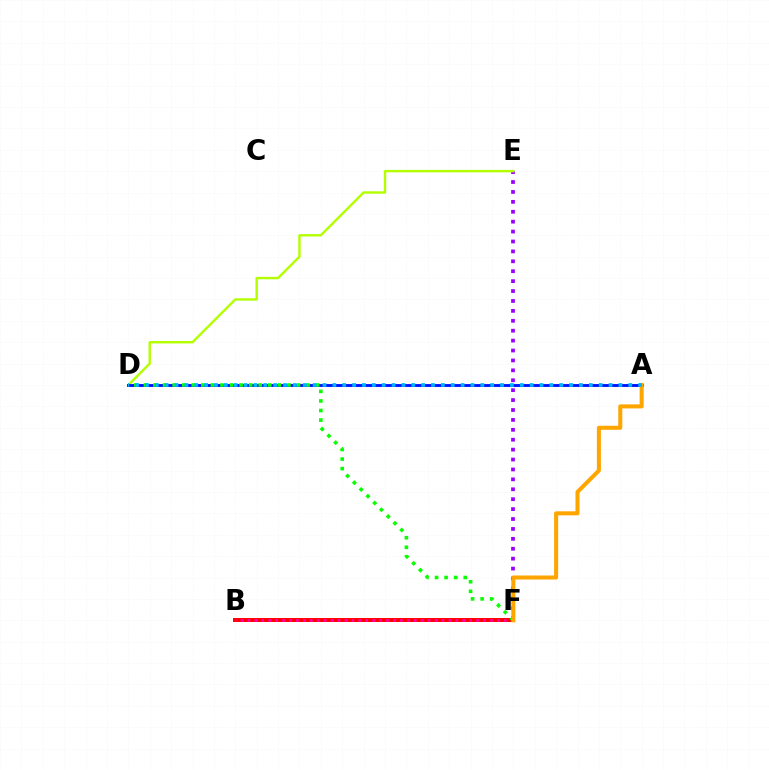{('E', 'F'): [{'color': '#9b00ff', 'line_style': 'dotted', 'thickness': 2.69}], ('D', 'E'): [{'color': '#b3ff00', 'line_style': 'solid', 'thickness': 1.73}], ('A', 'D'): [{'color': '#0010ff', 'line_style': 'solid', 'thickness': 2.05}, {'color': '#00b5ff', 'line_style': 'dotted', 'thickness': 2.68}], ('B', 'F'): [{'color': '#00ff9d', 'line_style': 'dotted', 'thickness': 1.7}, {'color': '#ff0000', 'line_style': 'solid', 'thickness': 2.86}, {'color': '#ff00bd', 'line_style': 'dotted', 'thickness': 1.88}], ('D', 'F'): [{'color': '#08ff00', 'line_style': 'dotted', 'thickness': 2.6}], ('A', 'F'): [{'color': '#ffa500', 'line_style': 'solid', 'thickness': 2.9}]}